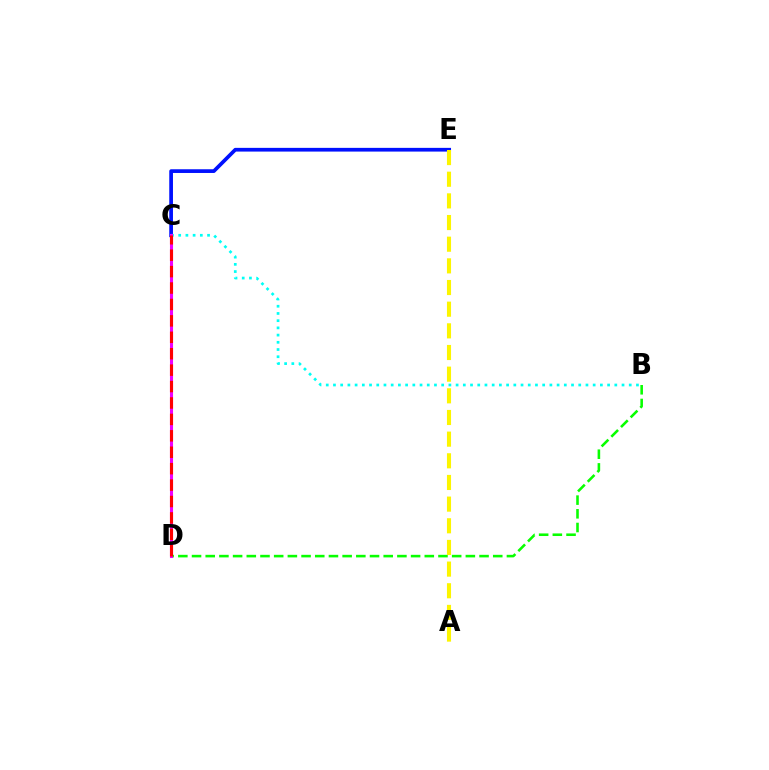{('C', 'E'): [{'color': '#0010ff', 'line_style': 'solid', 'thickness': 2.67}], ('B', 'D'): [{'color': '#08ff00', 'line_style': 'dashed', 'thickness': 1.86}], ('B', 'C'): [{'color': '#00fff6', 'line_style': 'dotted', 'thickness': 1.96}], ('C', 'D'): [{'color': '#ee00ff', 'line_style': 'solid', 'thickness': 2.2}, {'color': '#ff0000', 'line_style': 'dashed', 'thickness': 2.23}], ('A', 'E'): [{'color': '#fcf500', 'line_style': 'dashed', 'thickness': 2.94}]}